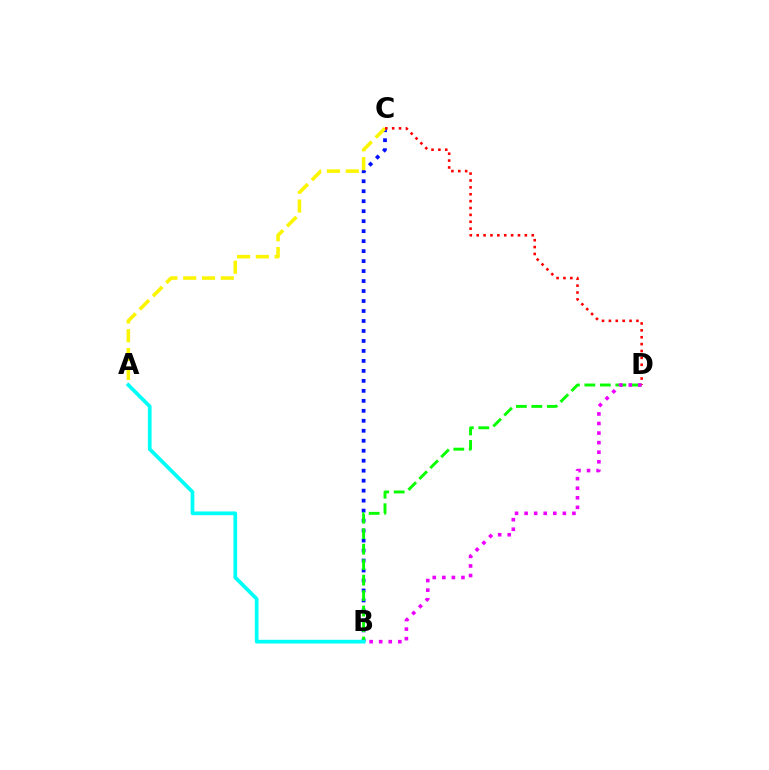{('B', 'C'): [{'color': '#0010ff', 'line_style': 'dotted', 'thickness': 2.71}], ('B', 'D'): [{'color': '#08ff00', 'line_style': 'dashed', 'thickness': 2.1}, {'color': '#ee00ff', 'line_style': 'dotted', 'thickness': 2.6}], ('A', 'B'): [{'color': '#00fff6', 'line_style': 'solid', 'thickness': 2.67}], ('A', 'C'): [{'color': '#fcf500', 'line_style': 'dashed', 'thickness': 2.55}], ('C', 'D'): [{'color': '#ff0000', 'line_style': 'dotted', 'thickness': 1.87}]}